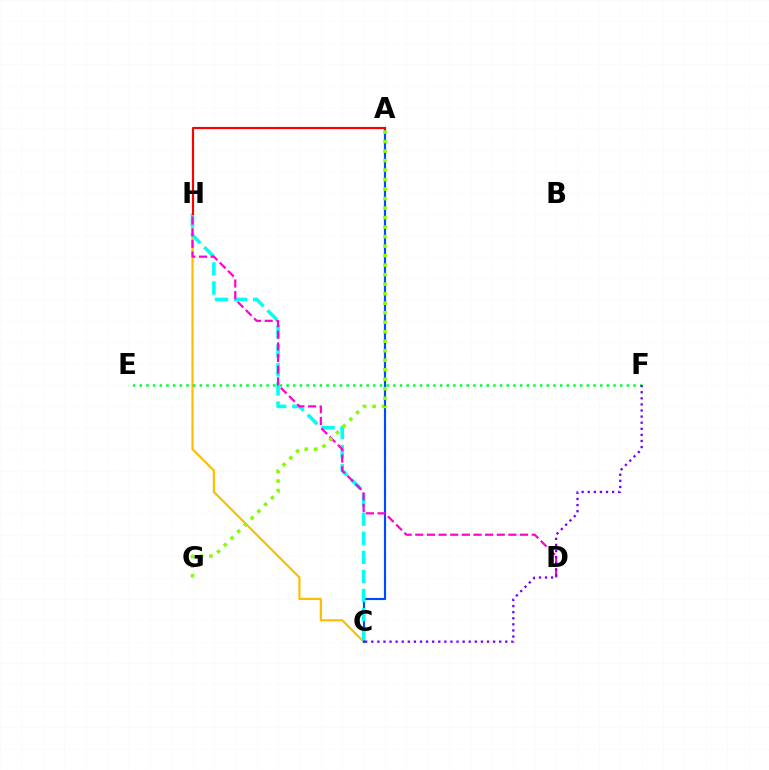{('C', 'H'): [{'color': '#ffbd00', 'line_style': 'solid', 'thickness': 1.57}, {'color': '#00fff6', 'line_style': 'dashed', 'thickness': 2.59}], ('A', 'C'): [{'color': '#004bff', 'line_style': 'solid', 'thickness': 1.56}], ('E', 'F'): [{'color': '#00ff39', 'line_style': 'dotted', 'thickness': 1.81}], ('A', 'H'): [{'color': '#ff0000', 'line_style': 'solid', 'thickness': 1.57}], ('D', 'H'): [{'color': '#ff00cf', 'line_style': 'dashed', 'thickness': 1.58}], ('C', 'F'): [{'color': '#7200ff', 'line_style': 'dotted', 'thickness': 1.66}], ('A', 'G'): [{'color': '#84ff00', 'line_style': 'dotted', 'thickness': 2.58}]}